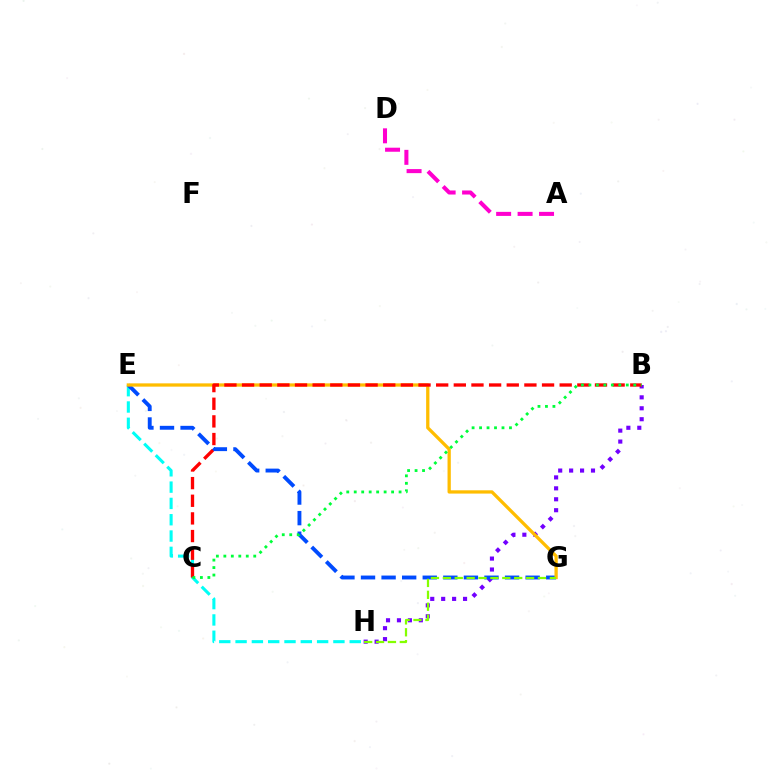{('E', 'H'): [{'color': '#00fff6', 'line_style': 'dashed', 'thickness': 2.22}], ('B', 'H'): [{'color': '#7200ff', 'line_style': 'dotted', 'thickness': 2.97}], ('E', 'G'): [{'color': '#004bff', 'line_style': 'dashed', 'thickness': 2.8}, {'color': '#ffbd00', 'line_style': 'solid', 'thickness': 2.36}], ('G', 'H'): [{'color': '#84ff00', 'line_style': 'dashed', 'thickness': 1.62}], ('B', 'C'): [{'color': '#ff0000', 'line_style': 'dashed', 'thickness': 2.4}, {'color': '#00ff39', 'line_style': 'dotted', 'thickness': 2.03}], ('A', 'D'): [{'color': '#ff00cf', 'line_style': 'dashed', 'thickness': 2.91}]}